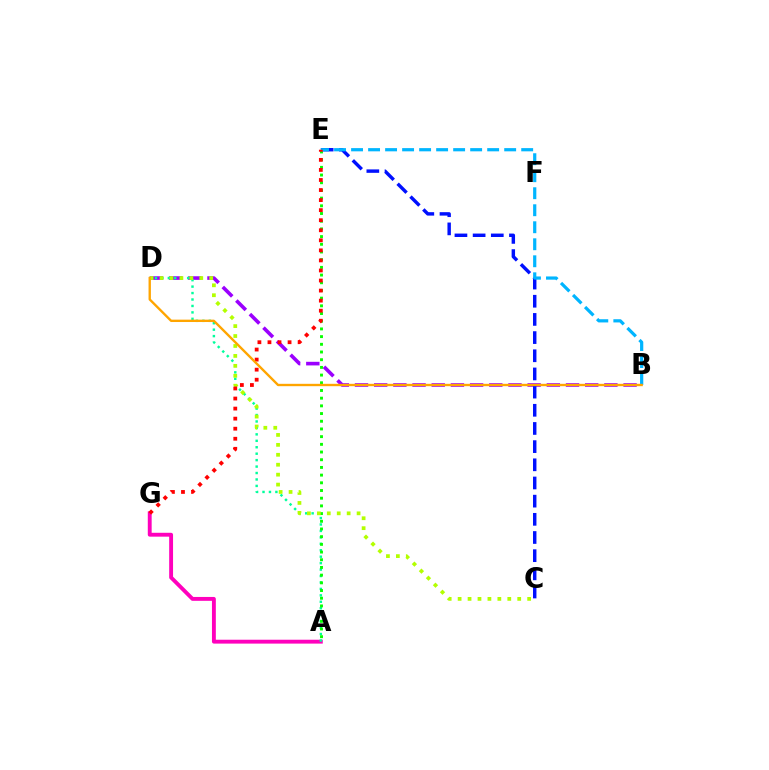{('A', 'G'): [{'color': '#ff00bd', 'line_style': 'solid', 'thickness': 2.79}], ('B', 'D'): [{'color': '#9b00ff', 'line_style': 'dashed', 'thickness': 2.61}, {'color': '#ffa500', 'line_style': 'solid', 'thickness': 1.7}], ('C', 'E'): [{'color': '#0010ff', 'line_style': 'dashed', 'thickness': 2.47}], ('A', 'D'): [{'color': '#00ff9d', 'line_style': 'dotted', 'thickness': 1.75}], ('A', 'E'): [{'color': '#08ff00', 'line_style': 'dotted', 'thickness': 2.09}], ('B', 'E'): [{'color': '#00b5ff', 'line_style': 'dashed', 'thickness': 2.31}], ('C', 'D'): [{'color': '#b3ff00', 'line_style': 'dotted', 'thickness': 2.7}], ('E', 'G'): [{'color': '#ff0000', 'line_style': 'dotted', 'thickness': 2.73}]}